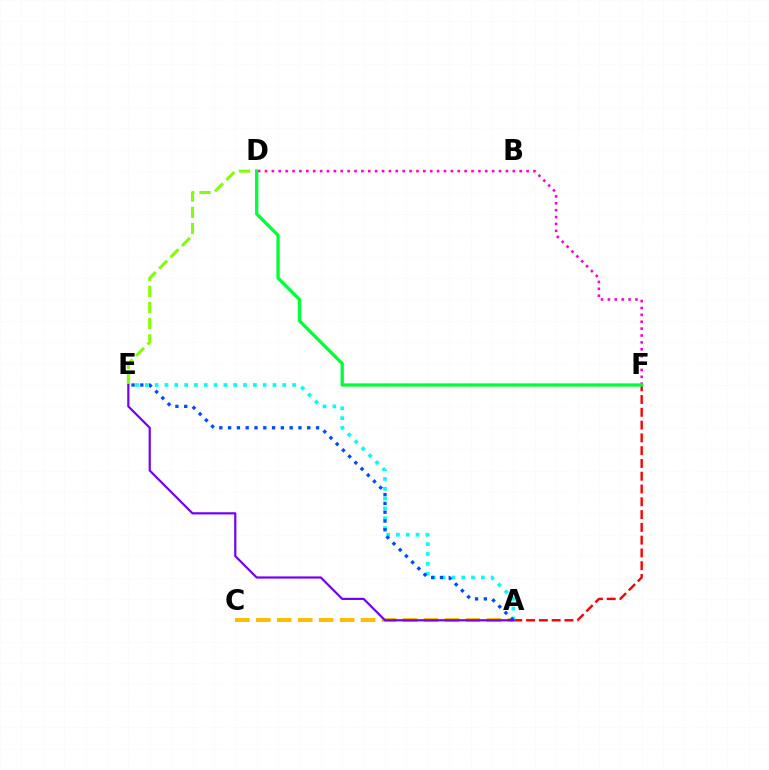{('A', 'F'): [{'color': '#ff0000', 'line_style': 'dashed', 'thickness': 1.74}], ('D', 'E'): [{'color': '#84ff00', 'line_style': 'dashed', 'thickness': 2.19}], ('A', 'E'): [{'color': '#00fff6', 'line_style': 'dotted', 'thickness': 2.67}, {'color': '#004bff', 'line_style': 'dotted', 'thickness': 2.39}, {'color': '#7200ff', 'line_style': 'solid', 'thickness': 1.58}], ('A', 'C'): [{'color': '#ffbd00', 'line_style': 'dashed', 'thickness': 2.85}], ('D', 'F'): [{'color': '#ff00cf', 'line_style': 'dotted', 'thickness': 1.87}, {'color': '#00ff39', 'line_style': 'solid', 'thickness': 2.37}]}